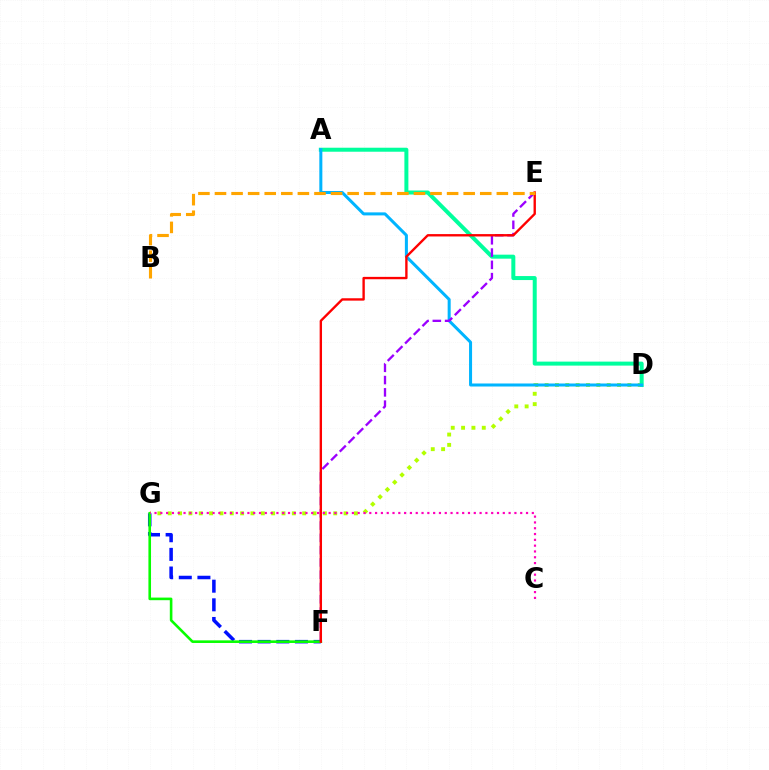{('F', 'G'): [{'color': '#0010ff', 'line_style': 'dashed', 'thickness': 2.53}, {'color': '#08ff00', 'line_style': 'solid', 'thickness': 1.88}], ('D', 'G'): [{'color': '#b3ff00', 'line_style': 'dotted', 'thickness': 2.81}], ('A', 'D'): [{'color': '#00ff9d', 'line_style': 'solid', 'thickness': 2.88}, {'color': '#00b5ff', 'line_style': 'solid', 'thickness': 2.18}], ('E', 'F'): [{'color': '#9b00ff', 'line_style': 'dashed', 'thickness': 1.67}, {'color': '#ff0000', 'line_style': 'solid', 'thickness': 1.71}], ('C', 'G'): [{'color': '#ff00bd', 'line_style': 'dotted', 'thickness': 1.58}], ('B', 'E'): [{'color': '#ffa500', 'line_style': 'dashed', 'thickness': 2.25}]}